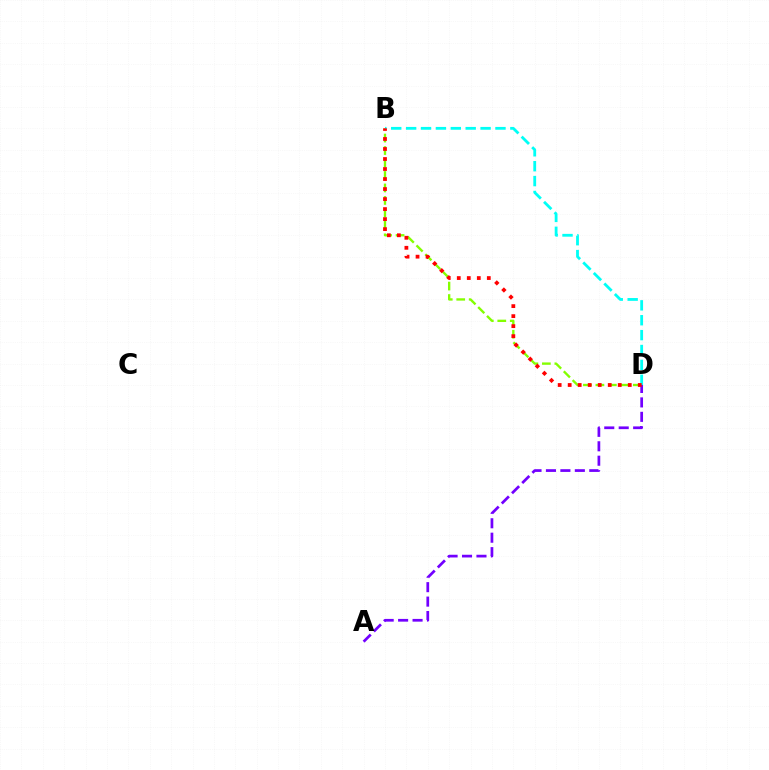{('B', 'D'): [{'color': '#84ff00', 'line_style': 'dashed', 'thickness': 1.69}, {'color': '#00fff6', 'line_style': 'dashed', 'thickness': 2.02}, {'color': '#ff0000', 'line_style': 'dotted', 'thickness': 2.72}], ('A', 'D'): [{'color': '#7200ff', 'line_style': 'dashed', 'thickness': 1.96}]}